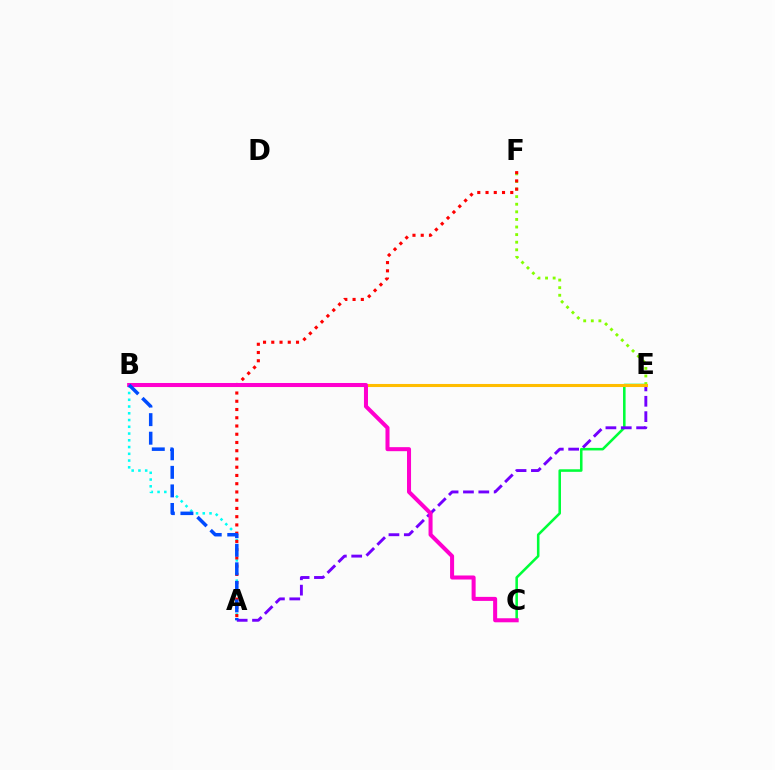{('C', 'E'): [{'color': '#00ff39', 'line_style': 'solid', 'thickness': 1.84}], ('A', 'B'): [{'color': '#00fff6', 'line_style': 'dotted', 'thickness': 1.83}, {'color': '#004bff', 'line_style': 'dashed', 'thickness': 2.52}], ('E', 'F'): [{'color': '#84ff00', 'line_style': 'dotted', 'thickness': 2.06}], ('A', 'F'): [{'color': '#ff0000', 'line_style': 'dotted', 'thickness': 2.24}], ('A', 'E'): [{'color': '#7200ff', 'line_style': 'dashed', 'thickness': 2.09}], ('B', 'E'): [{'color': '#ffbd00', 'line_style': 'solid', 'thickness': 2.21}], ('B', 'C'): [{'color': '#ff00cf', 'line_style': 'solid', 'thickness': 2.9}]}